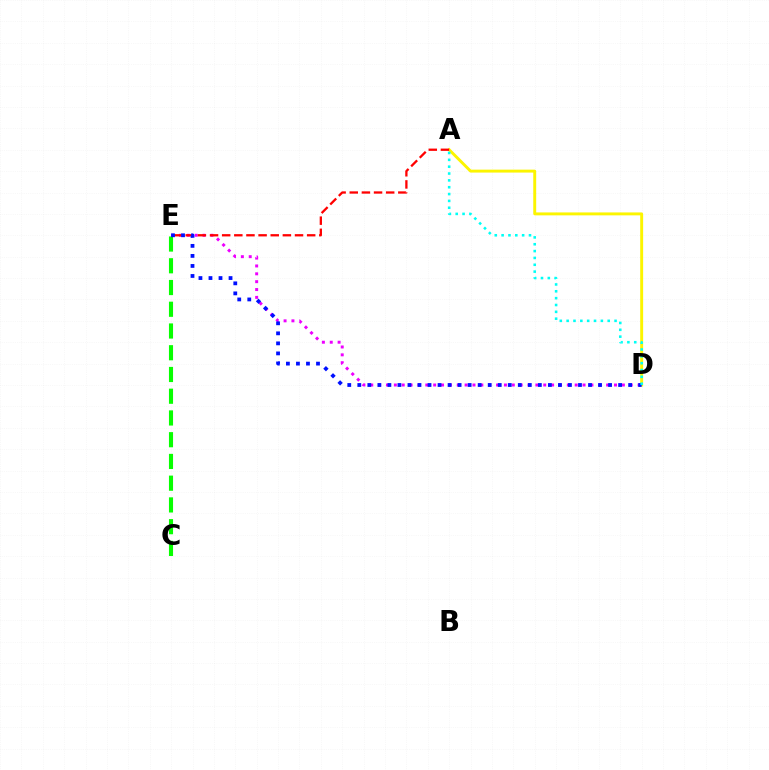{('C', 'E'): [{'color': '#08ff00', 'line_style': 'dashed', 'thickness': 2.95}], ('D', 'E'): [{'color': '#ee00ff', 'line_style': 'dotted', 'thickness': 2.14}, {'color': '#0010ff', 'line_style': 'dotted', 'thickness': 2.73}], ('A', 'D'): [{'color': '#fcf500', 'line_style': 'solid', 'thickness': 2.11}, {'color': '#00fff6', 'line_style': 'dotted', 'thickness': 1.86}], ('A', 'E'): [{'color': '#ff0000', 'line_style': 'dashed', 'thickness': 1.65}]}